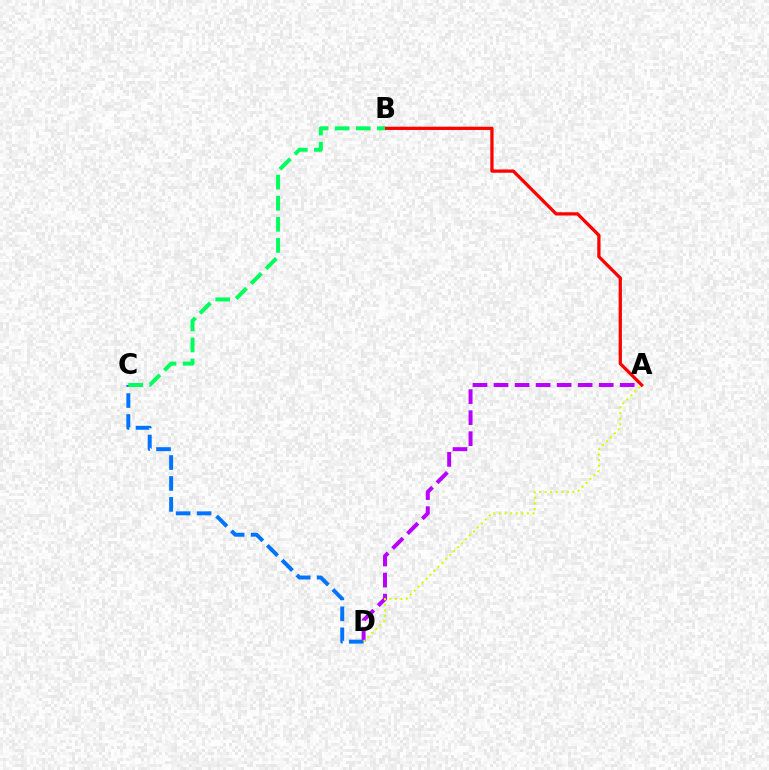{('A', 'D'): [{'color': '#b900ff', 'line_style': 'dashed', 'thickness': 2.86}, {'color': '#d1ff00', 'line_style': 'dotted', 'thickness': 1.52}], ('C', 'D'): [{'color': '#0074ff', 'line_style': 'dashed', 'thickness': 2.85}], ('A', 'B'): [{'color': '#ff0000', 'line_style': 'solid', 'thickness': 2.34}], ('B', 'C'): [{'color': '#00ff5c', 'line_style': 'dashed', 'thickness': 2.86}]}